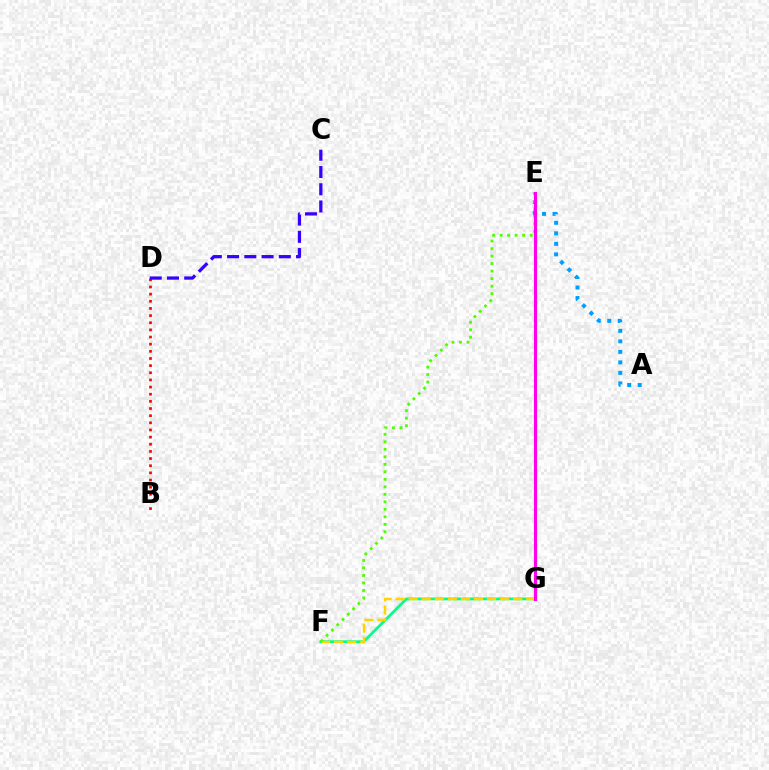{('F', 'G'): [{'color': '#00ff86', 'line_style': 'solid', 'thickness': 1.96}, {'color': '#ffd500', 'line_style': 'dashed', 'thickness': 1.77}], ('A', 'E'): [{'color': '#009eff', 'line_style': 'dotted', 'thickness': 2.86}], ('B', 'D'): [{'color': '#ff0000', 'line_style': 'dotted', 'thickness': 1.94}], ('E', 'F'): [{'color': '#4fff00', 'line_style': 'dotted', 'thickness': 2.04}], ('E', 'G'): [{'color': '#ff00ed', 'line_style': 'solid', 'thickness': 2.25}], ('C', 'D'): [{'color': '#3700ff', 'line_style': 'dashed', 'thickness': 2.34}]}